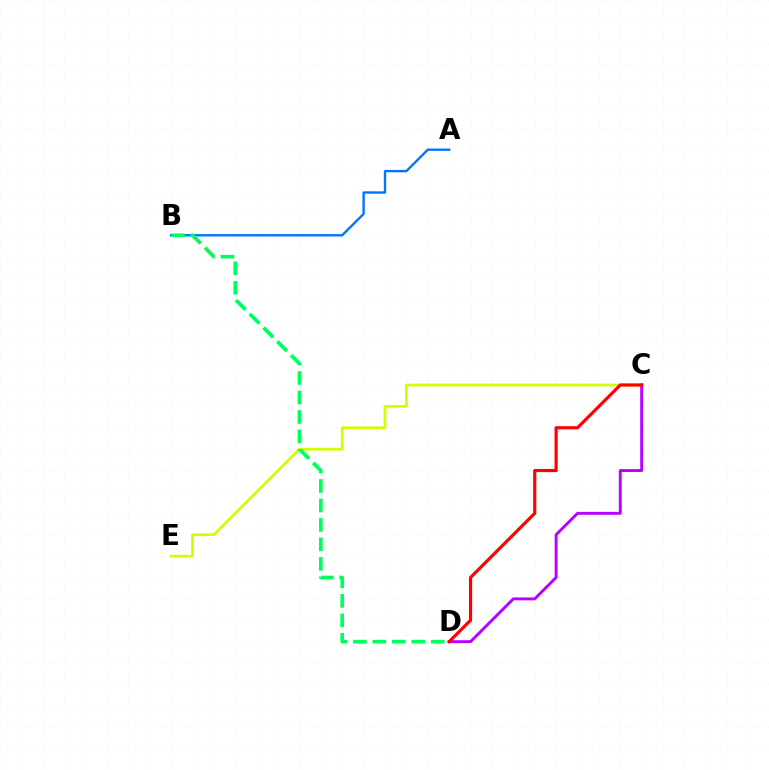{('A', 'B'): [{'color': '#0074ff', 'line_style': 'solid', 'thickness': 1.7}], ('C', 'E'): [{'color': '#d1ff00', 'line_style': 'solid', 'thickness': 1.99}], ('B', 'D'): [{'color': '#00ff5c', 'line_style': 'dashed', 'thickness': 2.64}], ('C', 'D'): [{'color': '#b900ff', 'line_style': 'solid', 'thickness': 2.1}, {'color': '#ff0000', 'line_style': 'solid', 'thickness': 2.28}]}